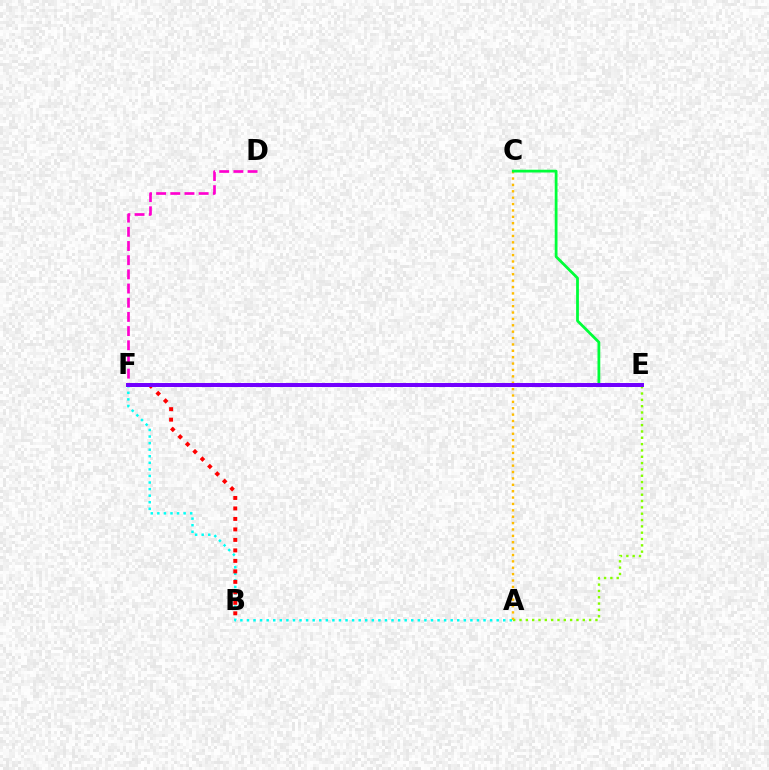{('A', 'E'): [{'color': '#84ff00', 'line_style': 'dotted', 'thickness': 1.72}], ('A', 'C'): [{'color': '#ffbd00', 'line_style': 'dotted', 'thickness': 1.73}], ('A', 'F'): [{'color': '#00fff6', 'line_style': 'dotted', 'thickness': 1.79}], ('D', 'F'): [{'color': '#ff00cf', 'line_style': 'dashed', 'thickness': 1.93}], ('C', 'E'): [{'color': '#00ff39', 'line_style': 'solid', 'thickness': 2.0}], ('E', 'F'): [{'color': '#004bff', 'line_style': 'dashed', 'thickness': 1.98}, {'color': '#7200ff', 'line_style': 'solid', 'thickness': 2.86}], ('B', 'F'): [{'color': '#ff0000', 'line_style': 'dotted', 'thickness': 2.85}]}